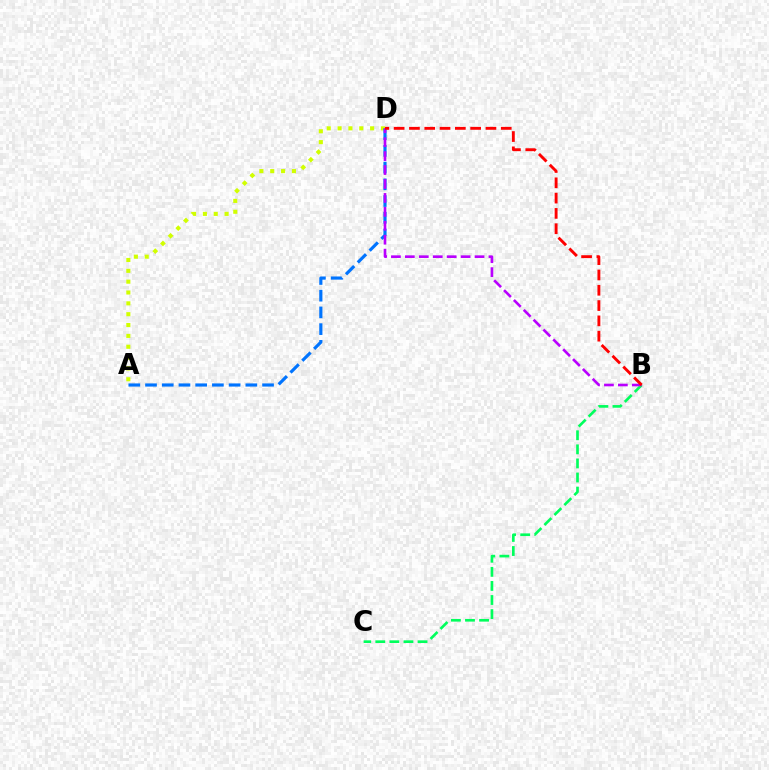{('A', 'D'): [{'color': '#d1ff00', 'line_style': 'dotted', 'thickness': 2.95}, {'color': '#0074ff', 'line_style': 'dashed', 'thickness': 2.27}], ('B', 'C'): [{'color': '#00ff5c', 'line_style': 'dashed', 'thickness': 1.91}], ('B', 'D'): [{'color': '#b900ff', 'line_style': 'dashed', 'thickness': 1.89}, {'color': '#ff0000', 'line_style': 'dashed', 'thickness': 2.08}]}